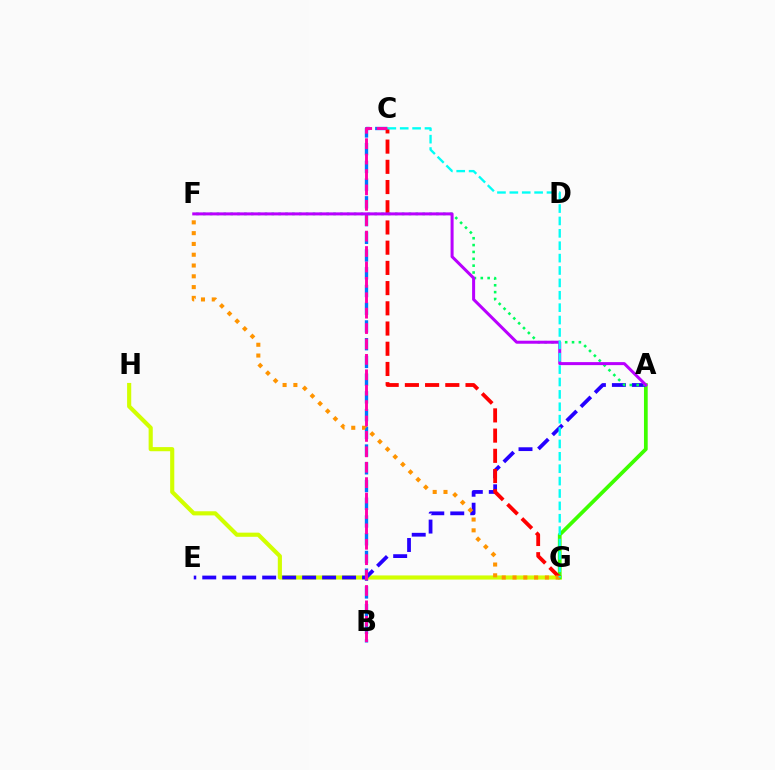{('G', 'H'): [{'color': '#d1ff00', 'line_style': 'solid', 'thickness': 2.98}], ('A', 'G'): [{'color': '#3dff00', 'line_style': 'solid', 'thickness': 2.69}], ('A', 'E'): [{'color': '#2500ff', 'line_style': 'dashed', 'thickness': 2.71}], ('B', 'C'): [{'color': '#0074ff', 'line_style': 'dashed', 'thickness': 2.41}, {'color': '#ff00ac', 'line_style': 'dashed', 'thickness': 2.09}], ('C', 'G'): [{'color': '#ff0000', 'line_style': 'dashed', 'thickness': 2.75}, {'color': '#00fff6', 'line_style': 'dashed', 'thickness': 1.68}], ('F', 'G'): [{'color': '#ff9400', 'line_style': 'dotted', 'thickness': 2.93}], ('A', 'F'): [{'color': '#00ff5c', 'line_style': 'dotted', 'thickness': 1.86}, {'color': '#b900ff', 'line_style': 'solid', 'thickness': 2.17}]}